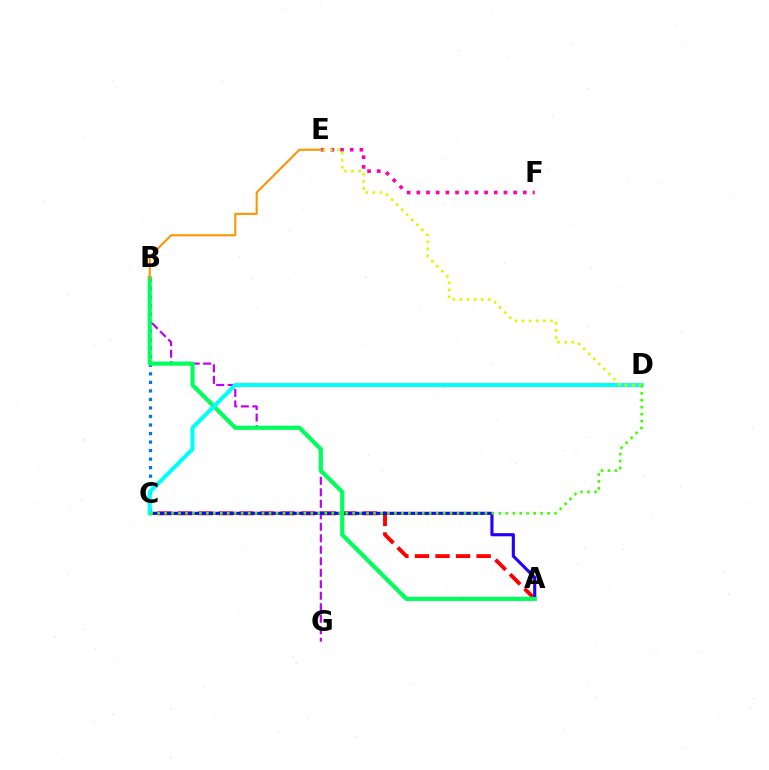{('B', 'C'): [{'color': '#0074ff', 'line_style': 'dotted', 'thickness': 2.32}], ('B', 'G'): [{'color': '#b900ff', 'line_style': 'dashed', 'thickness': 1.56}], ('A', 'C'): [{'color': '#ff0000', 'line_style': 'dashed', 'thickness': 2.79}, {'color': '#2500ff', 'line_style': 'solid', 'thickness': 2.26}], ('A', 'B'): [{'color': '#00ff5c', 'line_style': 'solid', 'thickness': 2.99}], ('C', 'D'): [{'color': '#00fff6', 'line_style': 'solid', 'thickness': 2.92}, {'color': '#3dff00', 'line_style': 'dotted', 'thickness': 1.89}], ('E', 'F'): [{'color': '#ff00ac', 'line_style': 'dotted', 'thickness': 2.63}], ('D', 'E'): [{'color': '#d1ff00', 'line_style': 'dotted', 'thickness': 1.93}], ('B', 'E'): [{'color': '#ff9400', 'line_style': 'solid', 'thickness': 1.51}]}